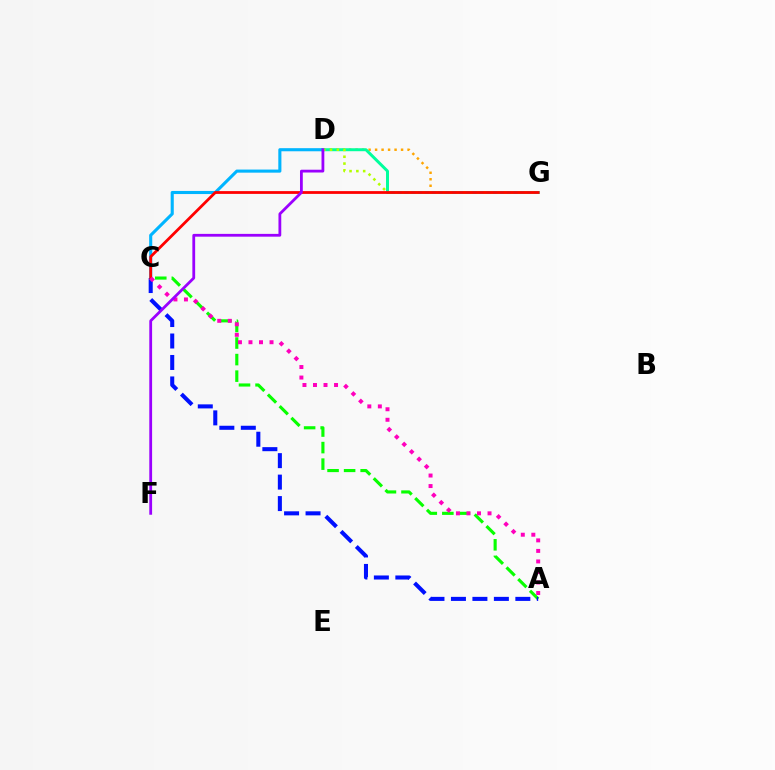{('D', 'G'): [{'color': '#ffa500', 'line_style': 'dotted', 'thickness': 1.76}, {'color': '#00ff9d', 'line_style': 'solid', 'thickness': 2.14}, {'color': '#b3ff00', 'line_style': 'dotted', 'thickness': 1.85}], ('A', 'C'): [{'color': '#08ff00', 'line_style': 'dashed', 'thickness': 2.25}, {'color': '#0010ff', 'line_style': 'dashed', 'thickness': 2.92}, {'color': '#ff00bd', 'line_style': 'dotted', 'thickness': 2.86}], ('C', 'D'): [{'color': '#00b5ff', 'line_style': 'solid', 'thickness': 2.23}], ('C', 'G'): [{'color': '#ff0000', 'line_style': 'solid', 'thickness': 2.0}], ('D', 'F'): [{'color': '#9b00ff', 'line_style': 'solid', 'thickness': 2.01}]}